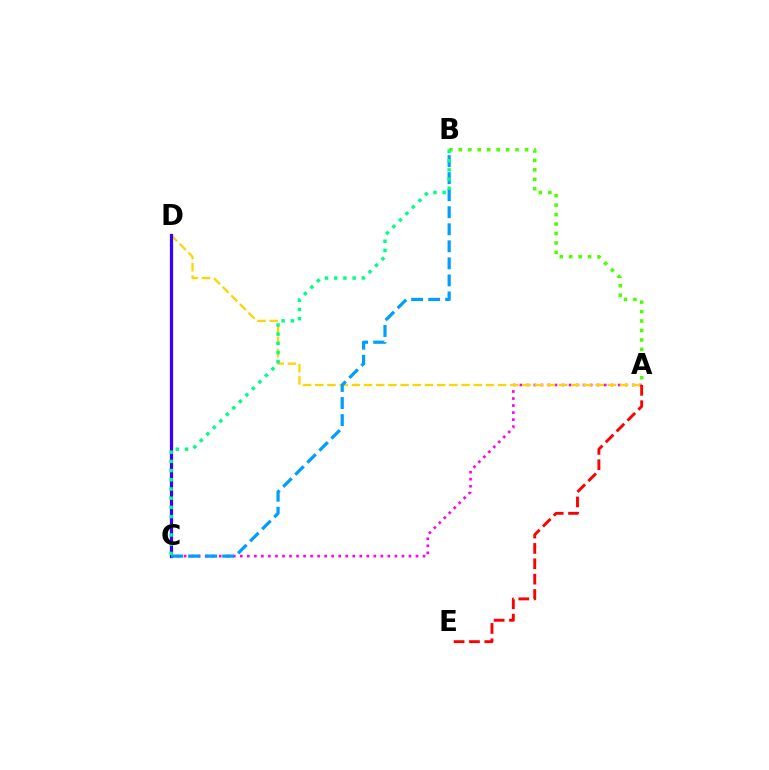{('A', 'B'): [{'color': '#4fff00', 'line_style': 'dotted', 'thickness': 2.57}], ('A', 'C'): [{'color': '#ff00ed', 'line_style': 'dotted', 'thickness': 1.91}], ('A', 'D'): [{'color': '#ffd500', 'line_style': 'dashed', 'thickness': 1.66}], ('A', 'E'): [{'color': '#ff0000', 'line_style': 'dashed', 'thickness': 2.09}], ('C', 'D'): [{'color': '#3700ff', 'line_style': 'solid', 'thickness': 2.33}], ('B', 'C'): [{'color': '#009eff', 'line_style': 'dashed', 'thickness': 2.32}, {'color': '#00ff86', 'line_style': 'dotted', 'thickness': 2.5}]}